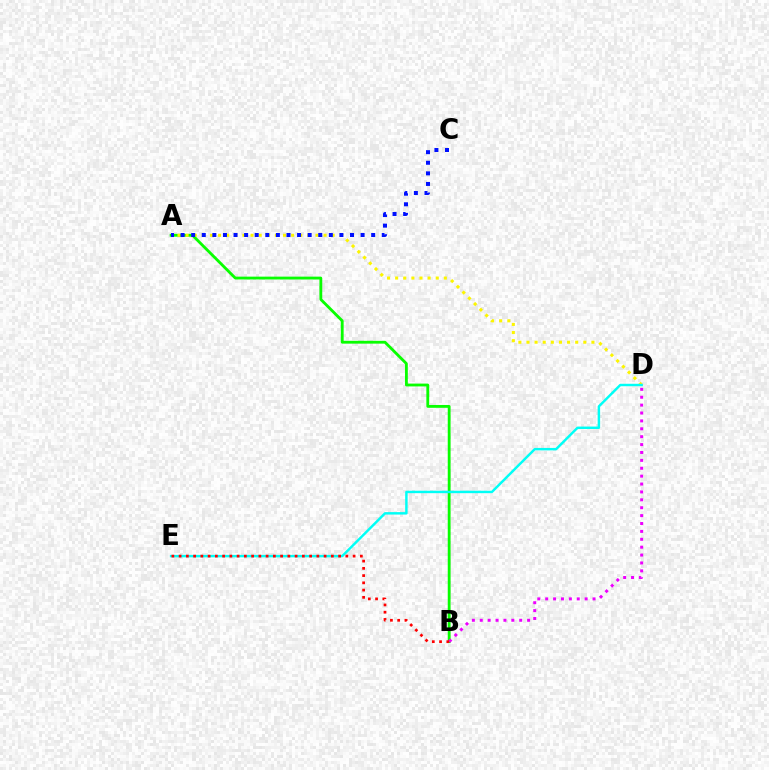{('A', 'B'): [{'color': '#08ff00', 'line_style': 'solid', 'thickness': 2.04}], ('A', 'D'): [{'color': '#fcf500', 'line_style': 'dotted', 'thickness': 2.21}], ('D', 'E'): [{'color': '#00fff6', 'line_style': 'solid', 'thickness': 1.76}], ('A', 'C'): [{'color': '#0010ff', 'line_style': 'dotted', 'thickness': 2.88}], ('B', 'D'): [{'color': '#ee00ff', 'line_style': 'dotted', 'thickness': 2.14}], ('B', 'E'): [{'color': '#ff0000', 'line_style': 'dotted', 'thickness': 1.97}]}